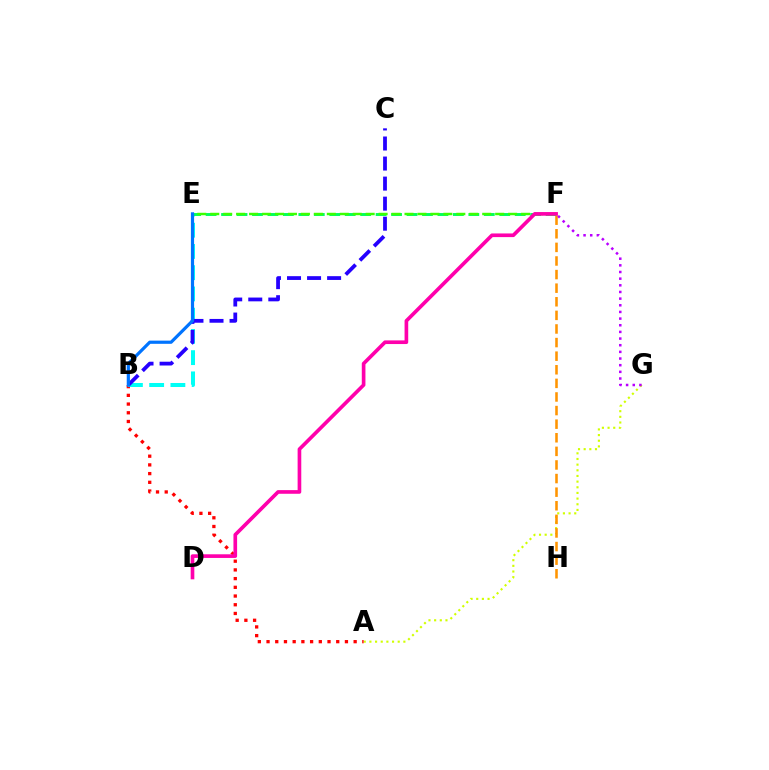{('A', 'G'): [{'color': '#d1ff00', 'line_style': 'dotted', 'thickness': 1.54}], ('A', 'B'): [{'color': '#ff0000', 'line_style': 'dotted', 'thickness': 2.37}], ('F', 'H'): [{'color': '#ff9400', 'line_style': 'dashed', 'thickness': 1.85}], ('B', 'E'): [{'color': '#00fff6', 'line_style': 'dashed', 'thickness': 2.89}, {'color': '#0074ff', 'line_style': 'solid', 'thickness': 2.3}], ('E', 'F'): [{'color': '#00ff5c', 'line_style': 'dashed', 'thickness': 2.1}, {'color': '#3dff00', 'line_style': 'dashed', 'thickness': 1.76}], ('D', 'F'): [{'color': '#ff00ac', 'line_style': 'solid', 'thickness': 2.63}], ('F', 'G'): [{'color': '#b900ff', 'line_style': 'dotted', 'thickness': 1.81}], ('B', 'C'): [{'color': '#2500ff', 'line_style': 'dashed', 'thickness': 2.72}]}